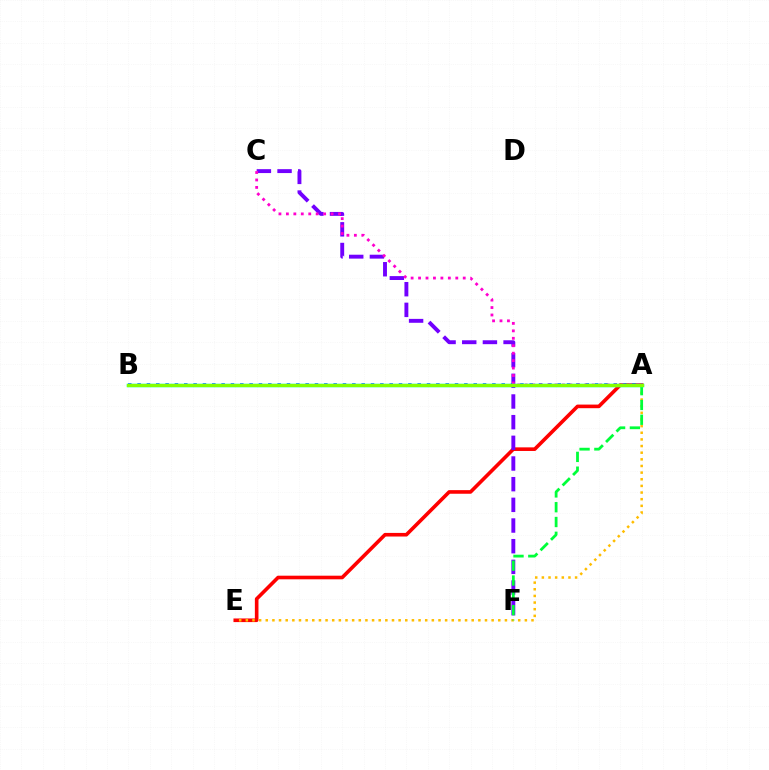{('A', 'E'): [{'color': '#ff0000', 'line_style': 'solid', 'thickness': 2.6}, {'color': '#ffbd00', 'line_style': 'dotted', 'thickness': 1.81}], ('C', 'F'): [{'color': '#7200ff', 'line_style': 'dashed', 'thickness': 2.81}], ('A', 'B'): [{'color': '#004bff', 'line_style': 'dotted', 'thickness': 2.54}, {'color': '#00fff6', 'line_style': 'solid', 'thickness': 2.5}, {'color': '#84ff00', 'line_style': 'solid', 'thickness': 2.38}], ('A', 'C'): [{'color': '#ff00cf', 'line_style': 'dotted', 'thickness': 2.02}], ('A', 'F'): [{'color': '#00ff39', 'line_style': 'dashed', 'thickness': 2.01}]}